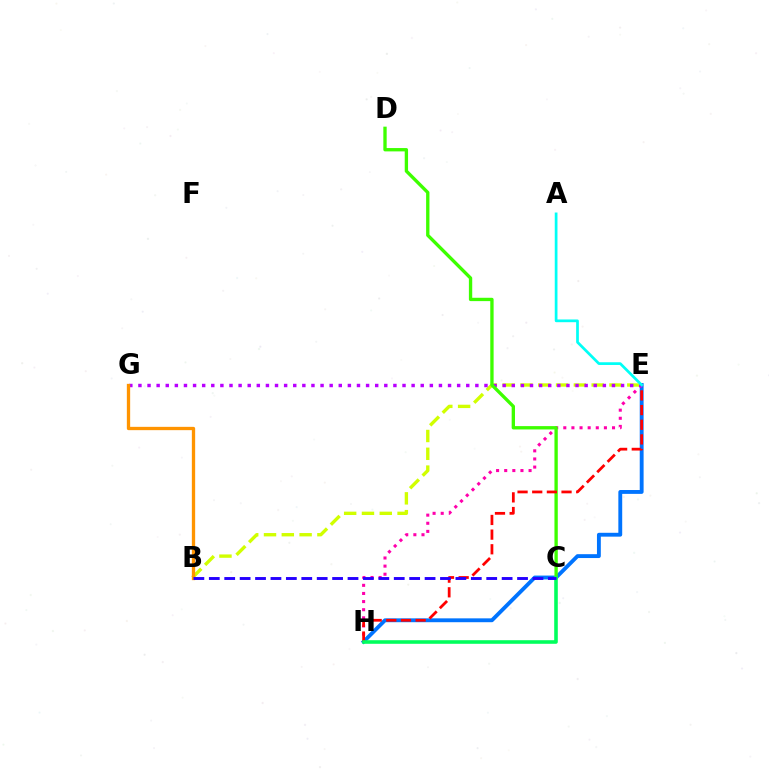{('E', 'H'): [{'color': '#0074ff', 'line_style': 'solid', 'thickness': 2.78}, {'color': '#ff00ac', 'line_style': 'dotted', 'thickness': 2.21}, {'color': '#ff0000', 'line_style': 'dashed', 'thickness': 1.99}], ('B', 'E'): [{'color': '#d1ff00', 'line_style': 'dashed', 'thickness': 2.42}], ('E', 'G'): [{'color': '#b900ff', 'line_style': 'dotted', 'thickness': 2.47}], ('C', 'D'): [{'color': '#3dff00', 'line_style': 'solid', 'thickness': 2.4}], ('C', 'H'): [{'color': '#00ff5c', 'line_style': 'solid', 'thickness': 2.58}], ('B', 'G'): [{'color': '#ff9400', 'line_style': 'solid', 'thickness': 2.38}], ('A', 'E'): [{'color': '#00fff6', 'line_style': 'solid', 'thickness': 1.96}], ('B', 'C'): [{'color': '#2500ff', 'line_style': 'dashed', 'thickness': 2.09}]}